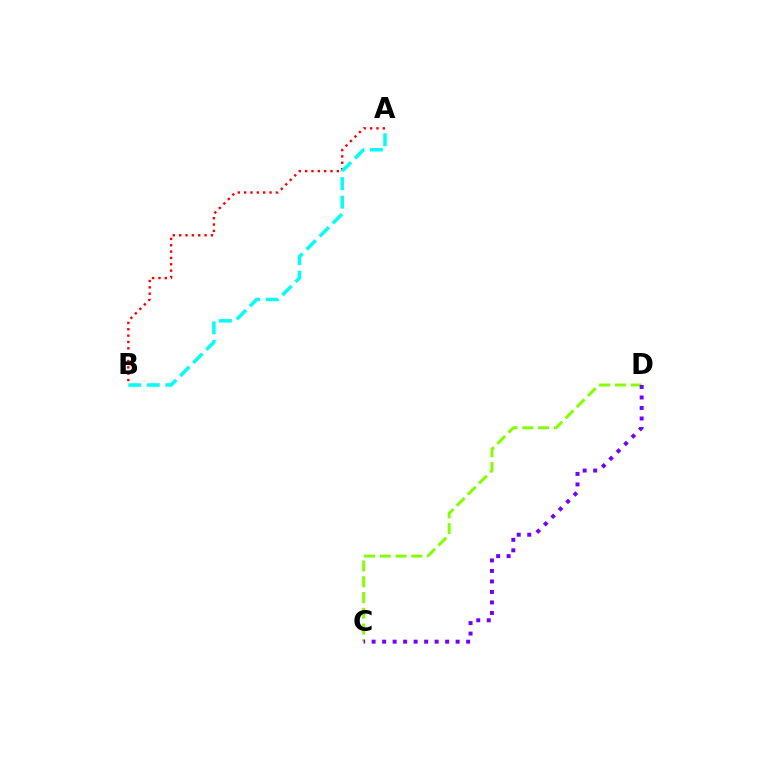{('C', 'D'): [{'color': '#84ff00', 'line_style': 'dashed', 'thickness': 2.14}, {'color': '#7200ff', 'line_style': 'dotted', 'thickness': 2.85}], ('A', 'B'): [{'color': '#ff0000', 'line_style': 'dotted', 'thickness': 1.72}, {'color': '#00fff6', 'line_style': 'dashed', 'thickness': 2.52}]}